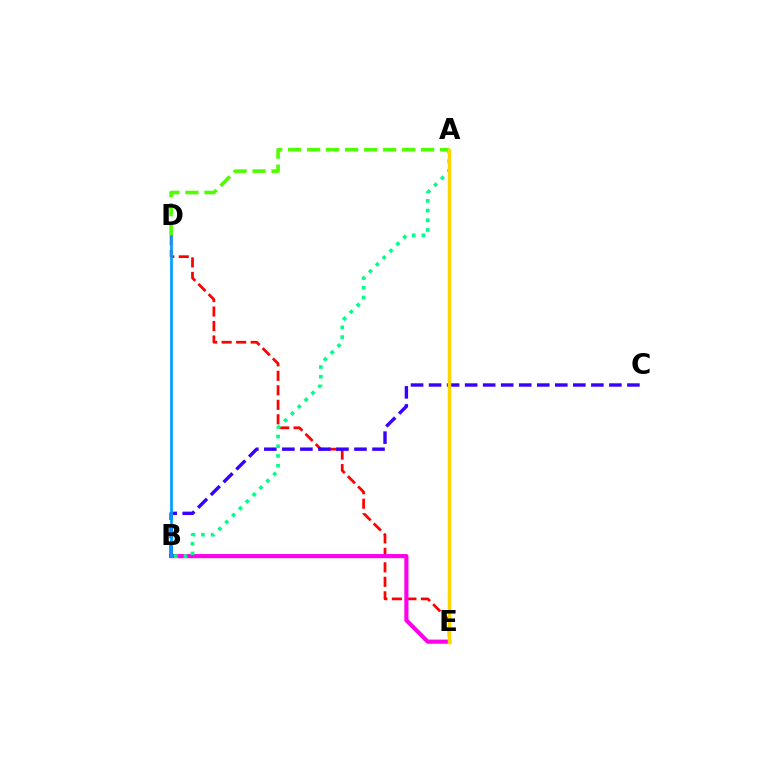{('D', 'E'): [{'color': '#ff0000', 'line_style': 'dashed', 'thickness': 1.97}], ('B', 'C'): [{'color': '#3700ff', 'line_style': 'dashed', 'thickness': 2.45}], ('B', 'E'): [{'color': '#ff00ed', 'line_style': 'solid', 'thickness': 2.99}], ('B', 'D'): [{'color': '#009eff', 'line_style': 'solid', 'thickness': 1.95}], ('A', 'B'): [{'color': '#00ff86', 'line_style': 'dotted', 'thickness': 2.63}], ('A', 'D'): [{'color': '#4fff00', 'line_style': 'dashed', 'thickness': 2.58}], ('A', 'E'): [{'color': '#ffd500', 'line_style': 'solid', 'thickness': 2.51}]}